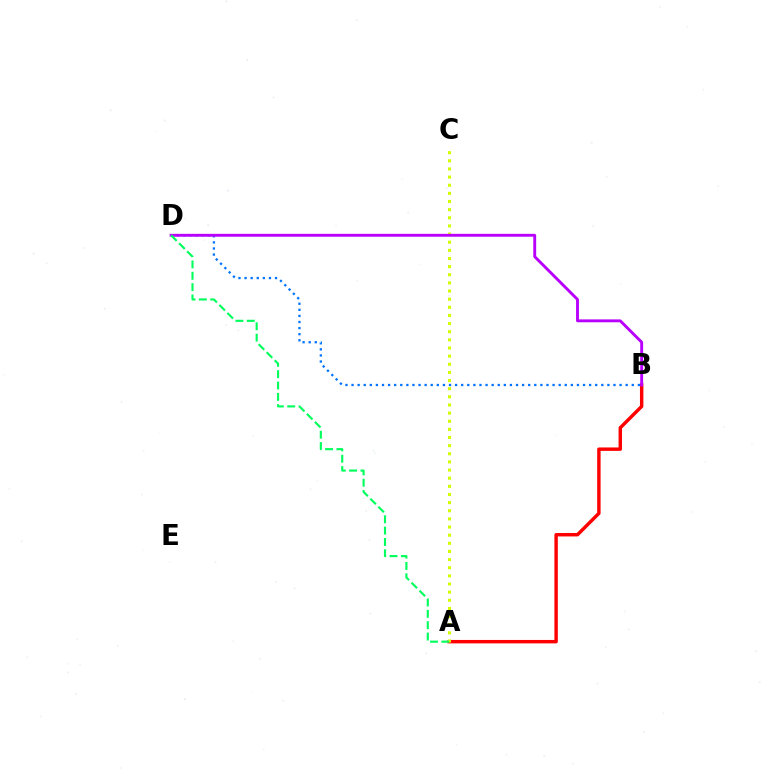{('A', 'B'): [{'color': '#ff0000', 'line_style': 'solid', 'thickness': 2.47}], ('A', 'C'): [{'color': '#d1ff00', 'line_style': 'dotted', 'thickness': 2.21}], ('B', 'D'): [{'color': '#0074ff', 'line_style': 'dotted', 'thickness': 1.66}, {'color': '#b900ff', 'line_style': 'solid', 'thickness': 2.08}], ('A', 'D'): [{'color': '#00ff5c', 'line_style': 'dashed', 'thickness': 1.54}]}